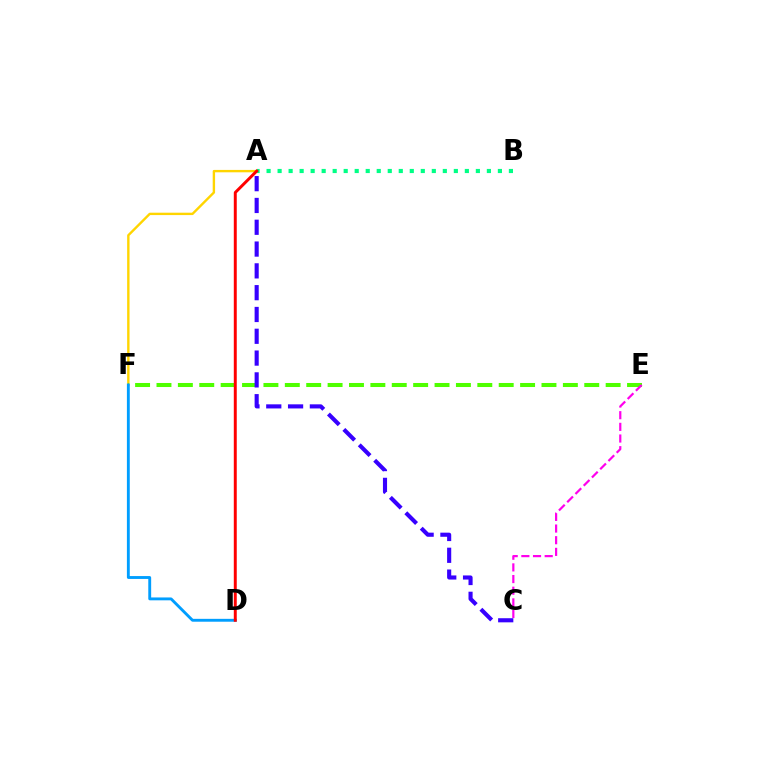{('A', 'F'): [{'color': '#ffd500', 'line_style': 'solid', 'thickness': 1.72}], ('A', 'B'): [{'color': '#00ff86', 'line_style': 'dotted', 'thickness': 2.99}], ('E', 'F'): [{'color': '#4fff00', 'line_style': 'dashed', 'thickness': 2.91}], ('A', 'C'): [{'color': '#3700ff', 'line_style': 'dashed', 'thickness': 2.96}], ('C', 'E'): [{'color': '#ff00ed', 'line_style': 'dashed', 'thickness': 1.58}], ('D', 'F'): [{'color': '#009eff', 'line_style': 'solid', 'thickness': 2.07}], ('A', 'D'): [{'color': '#ff0000', 'line_style': 'solid', 'thickness': 2.13}]}